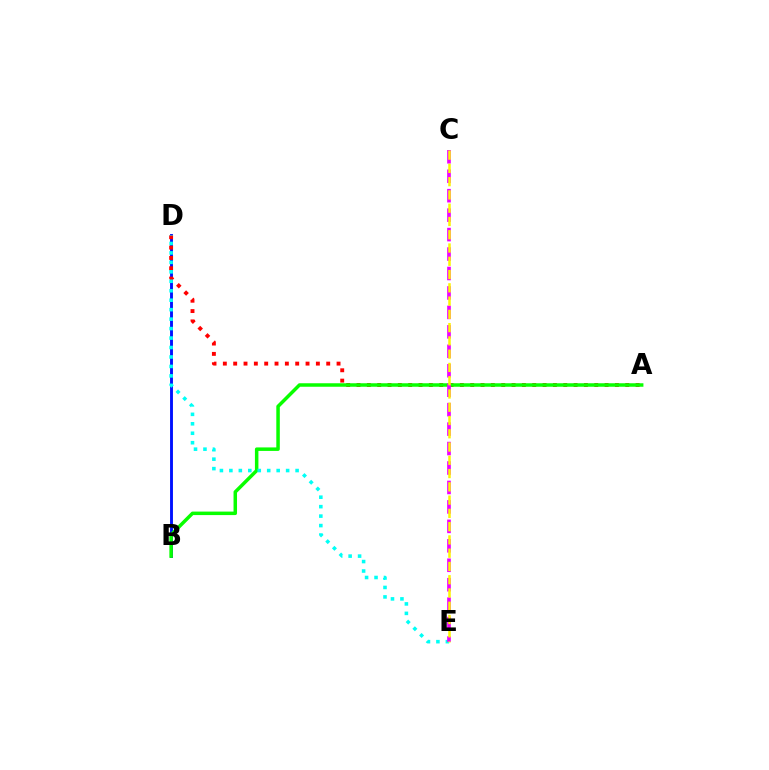{('B', 'D'): [{'color': '#0010ff', 'line_style': 'solid', 'thickness': 2.08}], ('A', 'D'): [{'color': '#ff0000', 'line_style': 'dotted', 'thickness': 2.81}], ('A', 'B'): [{'color': '#08ff00', 'line_style': 'solid', 'thickness': 2.52}], ('D', 'E'): [{'color': '#00fff6', 'line_style': 'dotted', 'thickness': 2.57}], ('C', 'E'): [{'color': '#ee00ff', 'line_style': 'dashed', 'thickness': 2.64}, {'color': '#fcf500', 'line_style': 'dashed', 'thickness': 1.8}]}